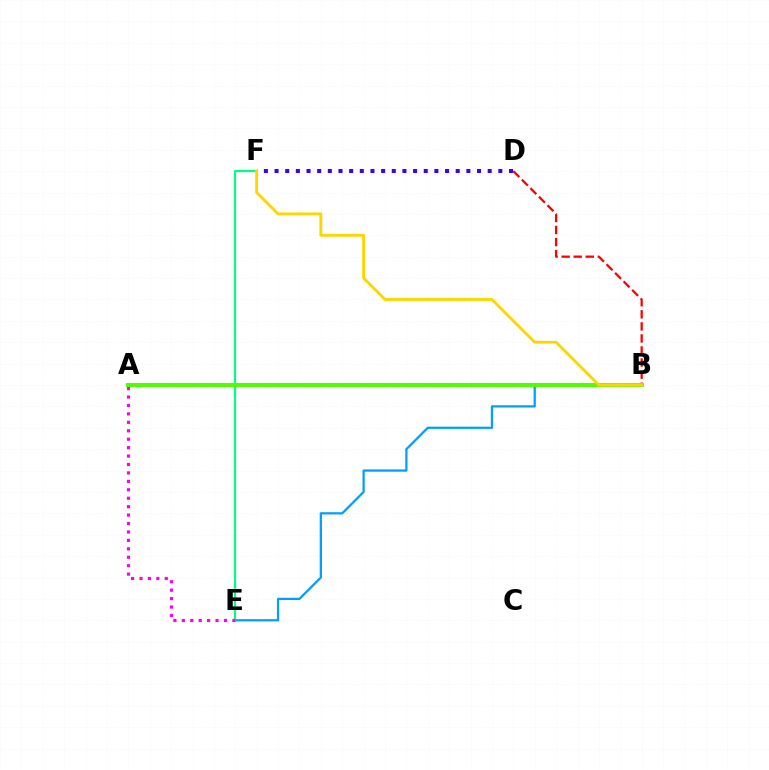{('B', 'E'): [{'color': '#009eff', 'line_style': 'solid', 'thickness': 1.62}], ('D', 'F'): [{'color': '#3700ff', 'line_style': 'dotted', 'thickness': 2.9}], ('E', 'F'): [{'color': '#00ff86', 'line_style': 'solid', 'thickness': 1.56}], ('A', 'E'): [{'color': '#ff00ed', 'line_style': 'dotted', 'thickness': 2.29}], ('B', 'D'): [{'color': '#ff0000', 'line_style': 'dashed', 'thickness': 1.64}], ('A', 'B'): [{'color': '#4fff00', 'line_style': 'solid', 'thickness': 2.9}], ('B', 'F'): [{'color': '#ffd500', 'line_style': 'solid', 'thickness': 2.06}]}